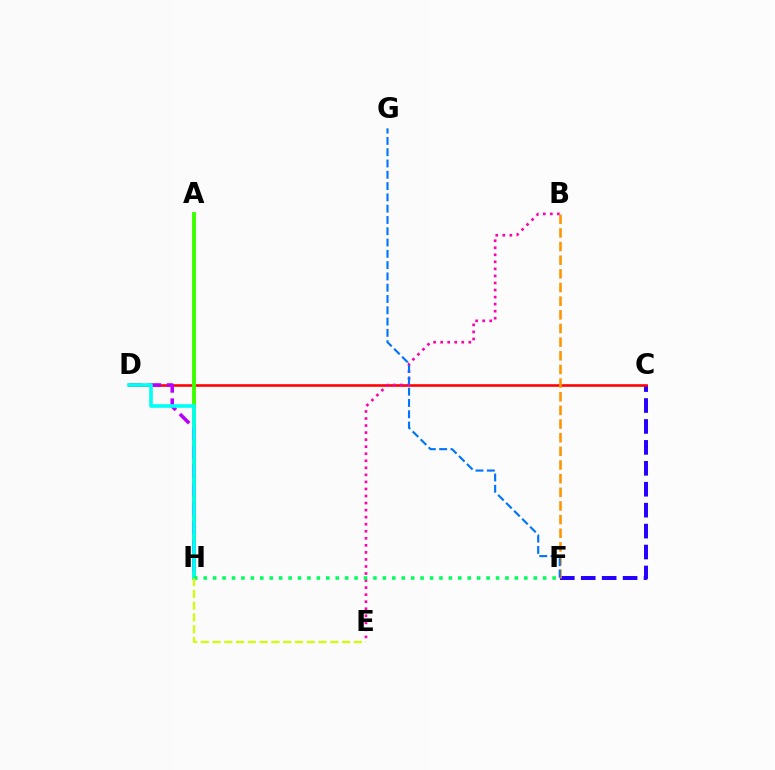{('C', 'F'): [{'color': '#2500ff', 'line_style': 'dashed', 'thickness': 2.84}], ('C', 'D'): [{'color': '#ff0000', 'line_style': 'solid', 'thickness': 1.86}], ('B', 'E'): [{'color': '#ff00ac', 'line_style': 'dotted', 'thickness': 1.91}], ('A', 'H'): [{'color': '#3dff00', 'line_style': 'solid', 'thickness': 2.82}], ('D', 'H'): [{'color': '#b900ff', 'line_style': 'dashed', 'thickness': 2.56}, {'color': '#00fff6', 'line_style': 'solid', 'thickness': 2.62}], ('F', 'H'): [{'color': '#00ff5c', 'line_style': 'dotted', 'thickness': 2.56}], ('B', 'F'): [{'color': '#ff9400', 'line_style': 'dashed', 'thickness': 1.85}], ('F', 'G'): [{'color': '#0074ff', 'line_style': 'dashed', 'thickness': 1.53}], ('E', 'H'): [{'color': '#d1ff00', 'line_style': 'dashed', 'thickness': 1.6}]}